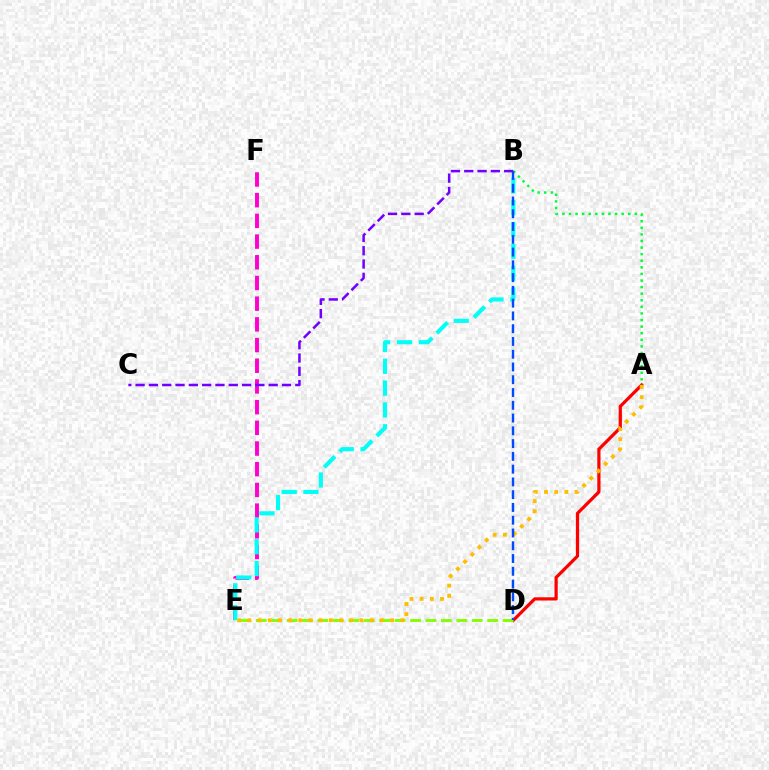{('A', 'D'): [{'color': '#ff0000', 'line_style': 'solid', 'thickness': 2.32}], ('E', 'F'): [{'color': '#ff00cf', 'line_style': 'dashed', 'thickness': 2.81}], ('B', 'E'): [{'color': '#00fff6', 'line_style': 'dashed', 'thickness': 2.96}], ('D', 'E'): [{'color': '#84ff00', 'line_style': 'dashed', 'thickness': 2.1}], ('A', 'E'): [{'color': '#ffbd00', 'line_style': 'dotted', 'thickness': 2.77}], ('B', 'C'): [{'color': '#7200ff', 'line_style': 'dashed', 'thickness': 1.81}], ('A', 'B'): [{'color': '#00ff39', 'line_style': 'dotted', 'thickness': 1.79}], ('B', 'D'): [{'color': '#004bff', 'line_style': 'dashed', 'thickness': 1.73}]}